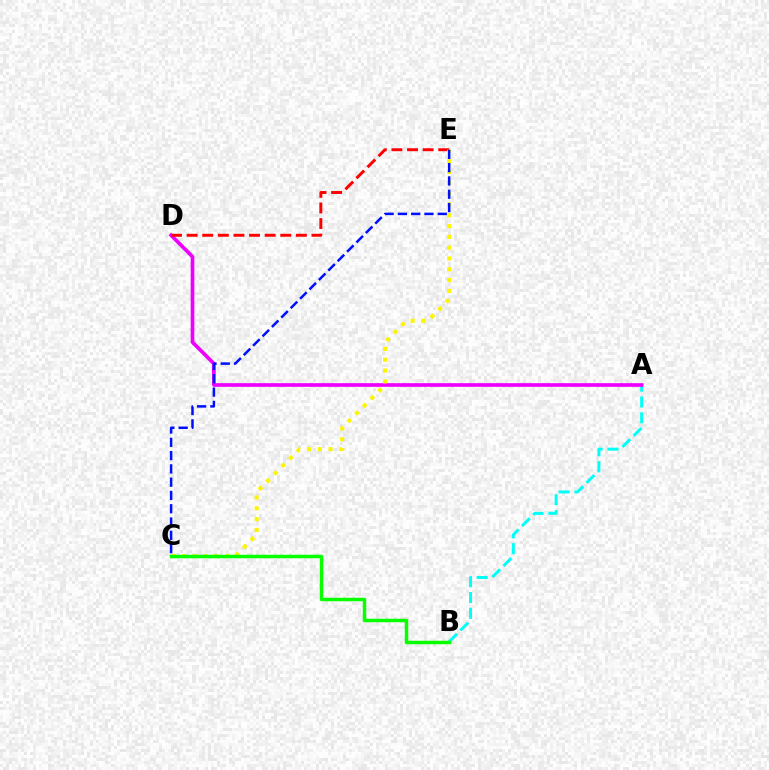{('A', 'B'): [{'color': '#00fff6', 'line_style': 'dashed', 'thickness': 2.15}], ('A', 'D'): [{'color': '#ee00ff', 'line_style': 'solid', 'thickness': 2.65}], ('D', 'E'): [{'color': '#ff0000', 'line_style': 'dashed', 'thickness': 2.12}], ('C', 'E'): [{'color': '#fcf500', 'line_style': 'dotted', 'thickness': 2.93}, {'color': '#0010ff', 'line_style': 'dashed', 'thickness': 1.8}], ('B', 'C'): [{'color': '#08ff00', 'line_style': 'solid', 'thickness': 2.52}]}